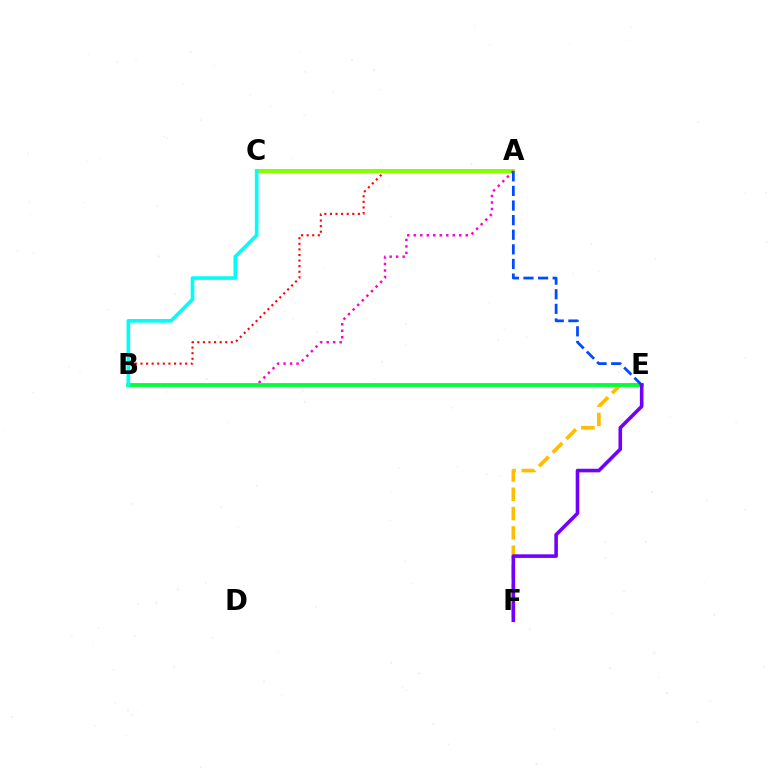{('A', 'B'): [{'color': '#ff0000', 'line_style': 'dotted', 'thickness': 1.52}, {'color': '#ff00cf', 'line_style': 'dotted', 'thickness': 1.77}], ('A', 'C'): [{'color': '#84ff00', 'line_style': 'solid', 'thickness': 2.85}], ('E', 'F'): [{'color': '#ffbd00', 'line_style': 'dashed', 'thickness': 2.63}, {'color': '#7200ff', 'line_style': 'solid', 'thickness': 2.58}], ('B', 'E'): [{'color': '#00ff39', 'line_style': 'solid', 'thickness': 2.74}], ('B', 'C'): [{'color': '#00fff6', 'line_style': 'solid', 'thickness': 2.62}], ('A', 'E'): [{'color': '#004bff', 'line_style': 'dashed', 'thickness': 1.99}]}